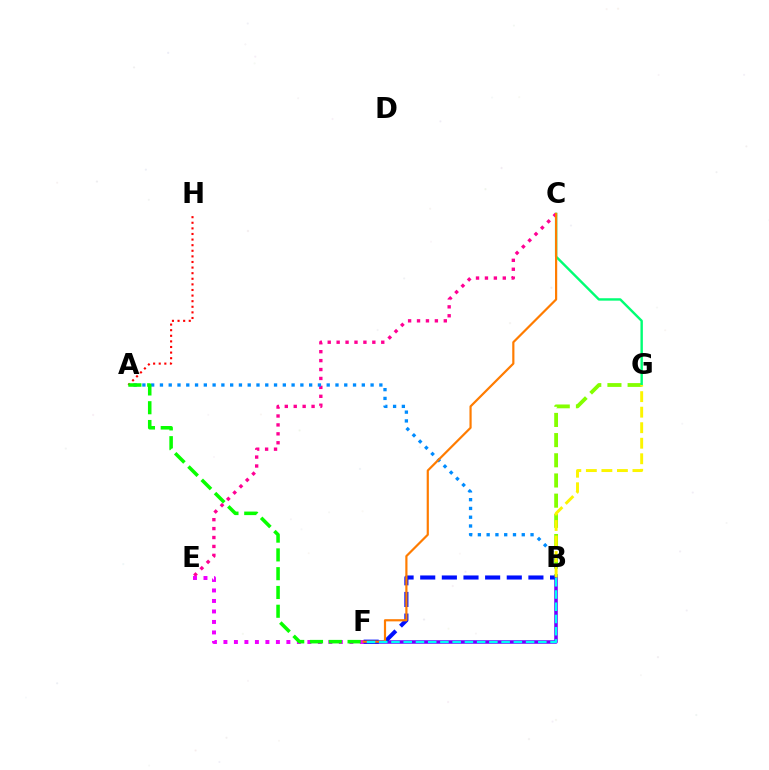{('B', 'G'): [{'color': '#84ff00', 'line_style': 'dashed', 'thickness': 2.74}, {'color': '#fcf500', 'line_style': 'dashed', 'thickness': 2.11}], ('C', 'G'): [{'color': '#00ff74', 'line_style': 'solid', 'thickness': 1.73}], ('C', 'E'): [{'color': '#ff0094', 'line_style': 'dotted', 'thickness': 2.42}], ('B', 'F'): [{'color': '#7200ff', 'line_style': 'solid', 'thickness': 2.55}, {'color': '#0010ff', 'line_style': 'dashed', 'thickness': 2.94}, {'color': '#00fff6', 'line_style': 'dashed', 'thickness': 1.66}], ('A', 'B'): [{'color': '#008cff', 'line_style': 'dotted', 'thickness': 2.38}], ('E', 'F'): [{'color': '#ee00ff', 'line_style': 'dotted', 'thickness': 2.85}], ('A', 'H'): [{'color': '#ff0000', 'line_style': 'dotted', 'thickness': 1.52}], ('C', 'F'): [{'color': '#ff7c00', 'line_style': 'solid', 'thickness': 1.58}], ('A', 'F'): [{'color': '#08ff00', 'line_style': 'dashed', 'thickness': 2.55}]}